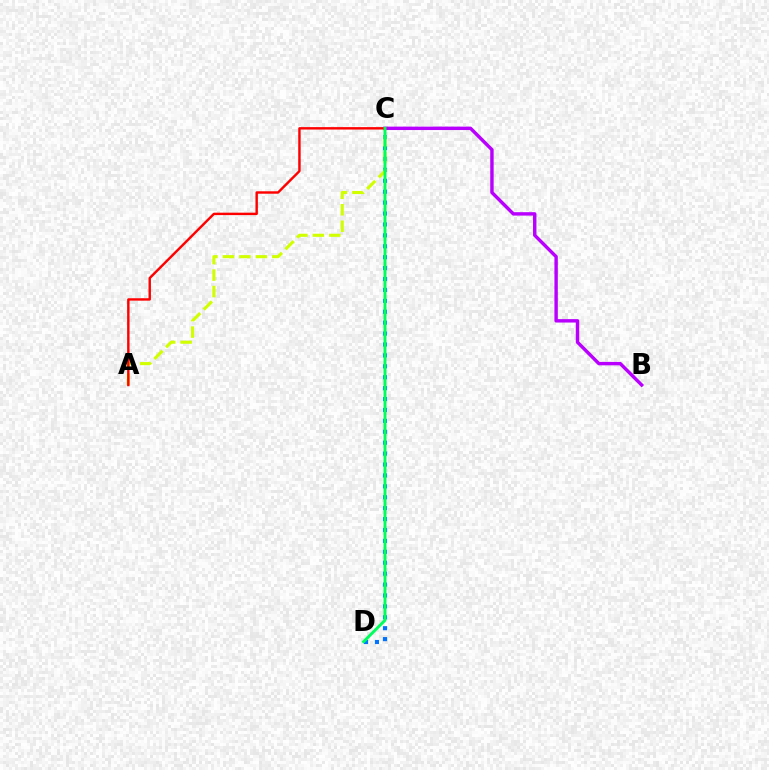{('C', 'D'): [{'color': '#0074ff', 'line_style': 'dotted', 'thickness': 2.96}, {'color': '#00ff5c', 'line_style': 'solid', 'thickness': 2.1}], ('A', 'C'): [{'color': '#d1ff00', 'line_style': 'dashed', 'thickness': 2.24}, {'color': '#ff0000', 'line_style': 'solid', 'thickness': 1.75}], ('B', 'C'): [{'color': '#b900ff', 'line_style': 'solid', 'thickness': 2.46}]}